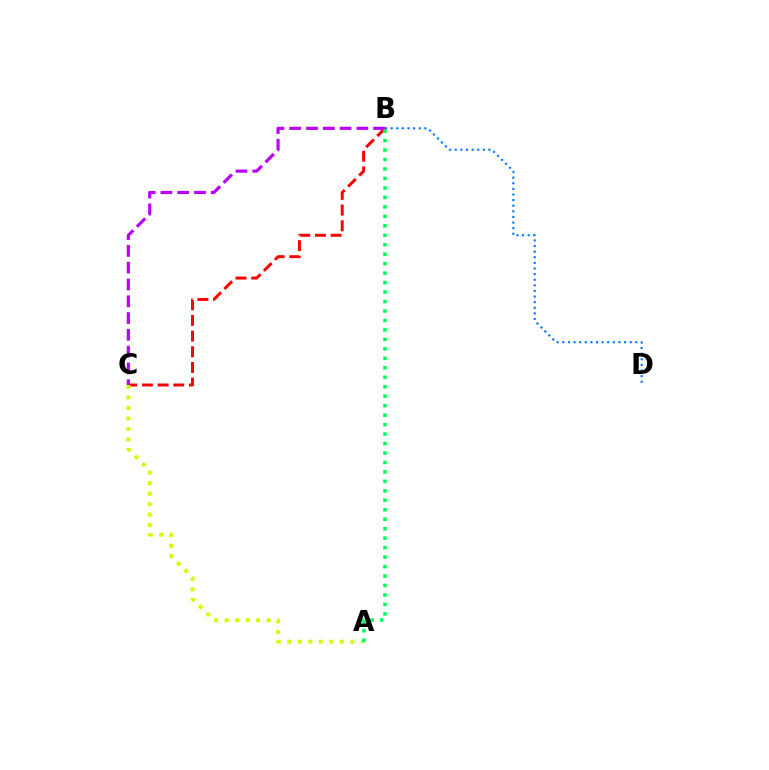{('B', 'D'): [{'color': '#0074ff', 'line_style': 'dotted', 'thickness': 1.52}], ('B', 'C'): [{'color': '#ff0000', 'line_style': 'dashed', 'thickness': 2.13}, {'color': '#b900ff', 'line_style': 'dashed', 'thickness': 2.28}], ('A', 'C'): [{'color': '#d1ff00', 'line_style': 'dotted', 'thickness': 2.85}], ('A', 'B'): [{'color': '#00ff5c', 'line_style': 'dotted', 'thickness': 2.57}]}